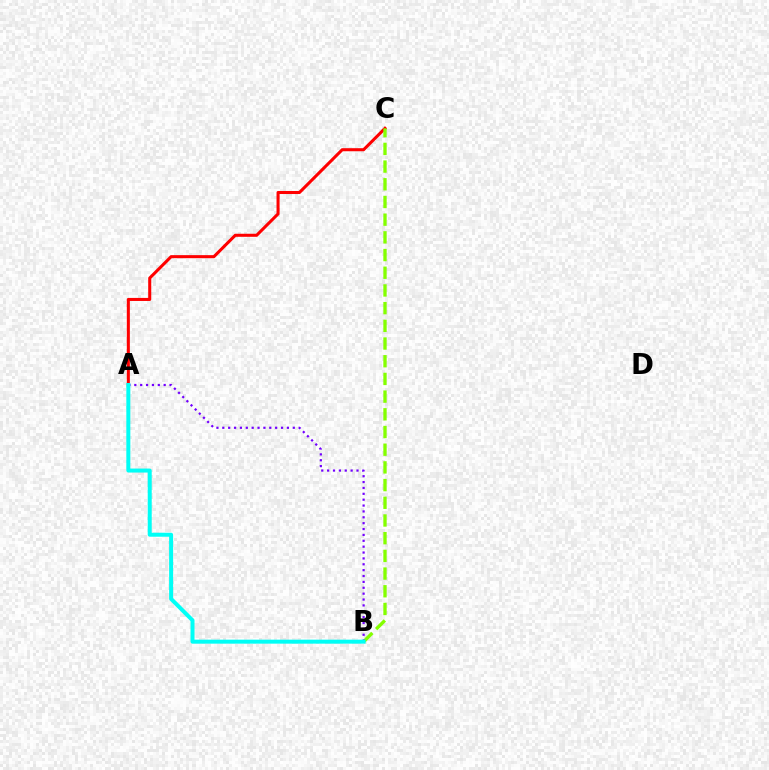{('A', 'C'): [{'color': '#ff0000', 'line_style': 'solid', 'thickness': 2.2}], ('B', 'C'): [{'color': '#84ff00', 'line_style': 'dashed', 'thickness': 2.4}], ('A', 'B'): [{'color': '#7200ff', 'line_style': 'dotted', 'thickness': 1.6}, {'color': '#00fff6', 'line_style': 'solid', 'thickness': 2.88}]}